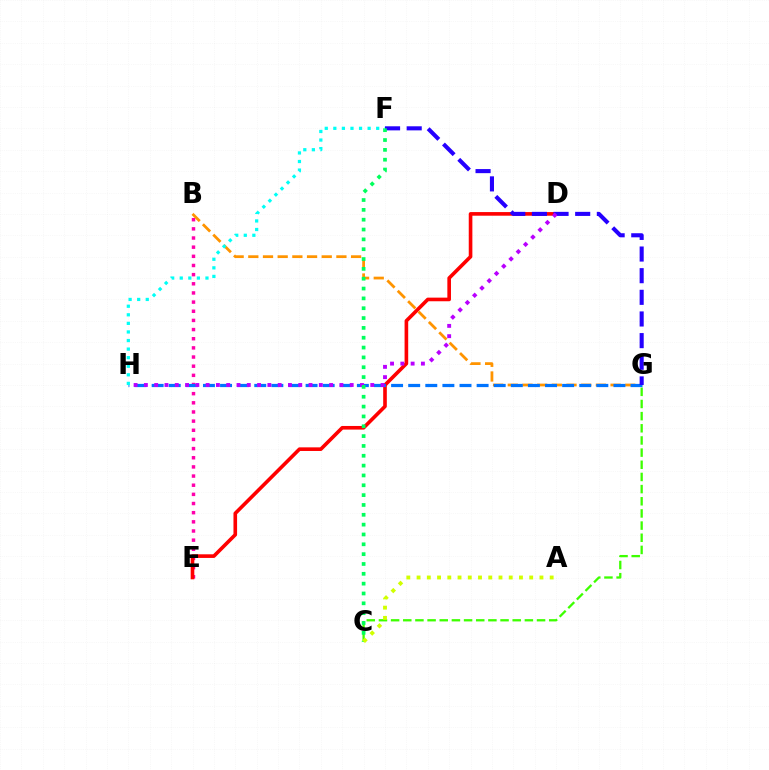{('C', 'G'): [{'color': '#3dff00', 'line_style': 'dashed', 'thickness': 1.65}], ('B', 'E'): [{'color': '#ff00ac', 'line_style': 'dotted', 'thickness': 2.49}], ('D', 'E'): [{'color': '#ff0000', 'line_style': 'solid', 'thickness': 2.61}], ('B', 'G'): [{'color': '#ff9400', 'line_style': 'dashed', 'thickness': 1.99}], ('G', 'H'): [{'color': '#0074ff', 'line_style': 'dashed', 'thickness': 2.32}], ('F', 'G'): [{'color': '#2500ff', 'line_style': 'dashed', 'thickness': 2.94}], ('D', 'H'): [{'color': '#b900ff', 'line_style': 'dotted', 'thickness': 2.8}], ('C', 'F'): [{'color': '#00ff5c', 'line_style': 'dotted', 'thickness': 2.67}], ('A', 'C'): [{'color': '#d1ff00', 'line_style': 'dotted', 'thickness': 2.78}], ('F', 'H'): [{'color': '#00fff6', 'line_style': 'dotted', 'thickness': 2.33}]}